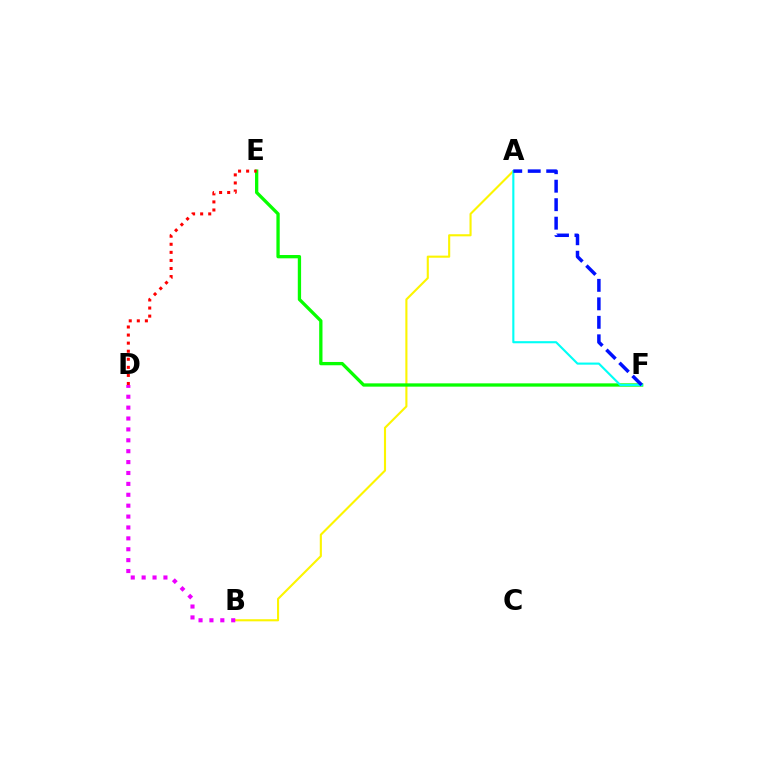{('A', 'B'): [{'color': '#fcf500', 'line_style': 'solid', 'thickness': 1.52}], ('E', 'F'): [{'color': '#08ff00', 'line_style': 'solid', 'thickness': 2.38}], ('A', 'F'): [{'color': '#00fff6', 'line_style': 'solid', 'thickness': 1.53}, {'color': '#0010ff', 'line_style': 'dashed', 'thickness': 2.51}], ('D', 'E'): [{'color': '#ff0000', 'line_style': 'dotted', 'thickness': 2.19}], ('B', 'D'): [{'color': '#ee00ff', 'line_style': 'dotted', 'thickness': 2.96}]}